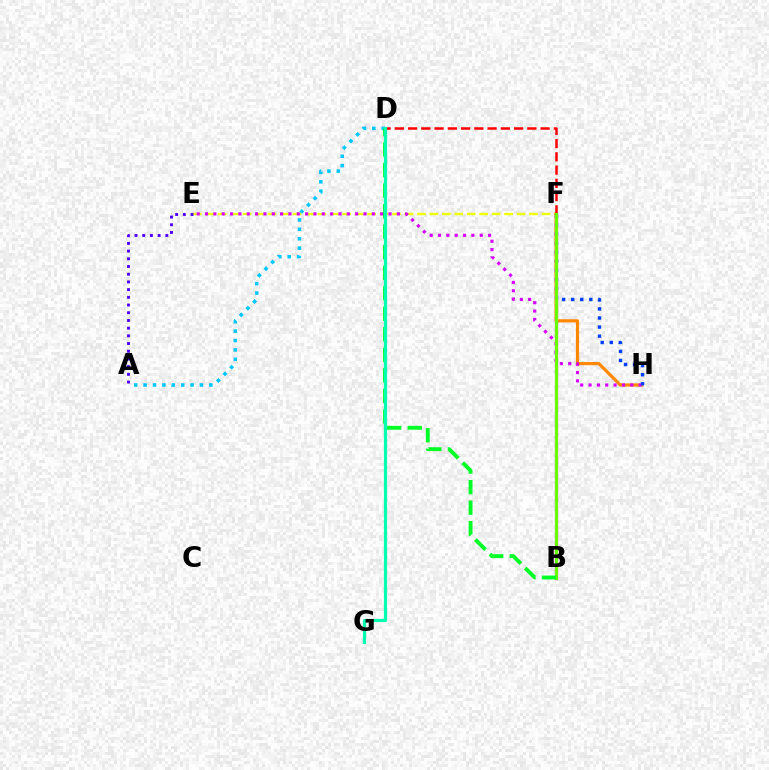{('A', 'D'): [{'color': '#00c7ff', 'line_style': 'dotted', 'thickness': 2.55}], ('E', 'F'): [{'color': '#eeff00', 'line_style': 'dashed', 'thickness': 1.69}], ('B', 'F'): [{'color': '#ff00a0', 'line_style': 'solid', 'thickness': 2.29}, {'color': '#66ff00', 'line_style': 'solid', 'thickness': 2.24}], ('A', 'E'): [{'color': '#4f00ff', 'line_style': 'dotted', 'thickness': 2.09}], ('F', 'H'): [{'color': '#ff8800', 'line_style': 'solid', 'thickness': 2.29}, {'color': '#003fff', 'line_style': 'dotted', 'thickness': 2.46}], ('E', 'H'): [{'color': '#d600ff', 'line_style': 'dotted', 'thickness': 2.27}], ('D', 'F'): [{'color': '#ff0000', 'line_style': 'dashed', 'thickness': 1.8}], ('B', 'D'): [{'color': '#00ff27', 'line_style': 'dashed', 'thickness': 2.79}], ('D', 'G'): [{'color': '#00ffaf', 'line_style': 'solid', 'thickness': 2.3}]}